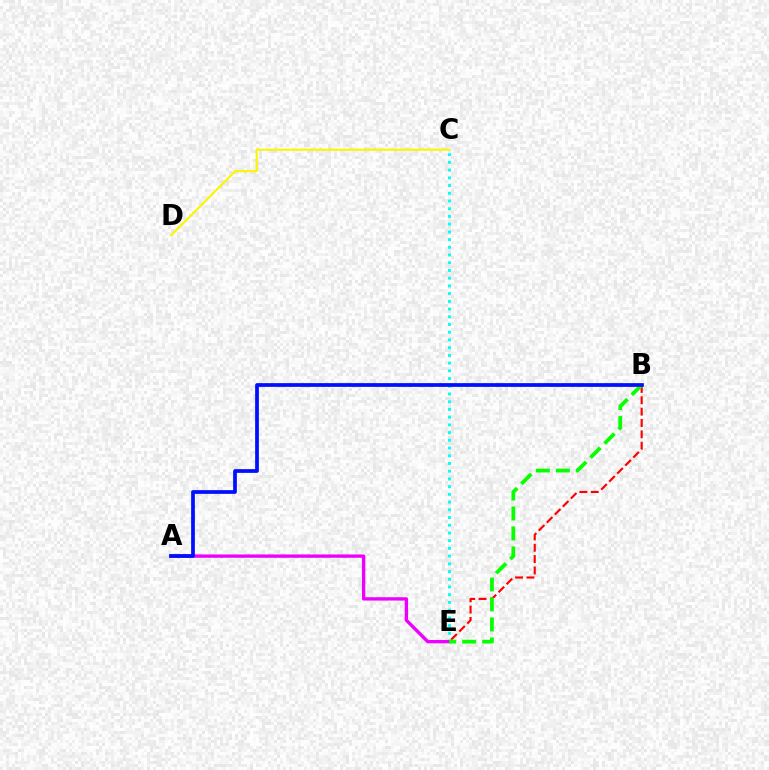{('C', 'D'): [{'color': '#fcf500', 'line_style': 'solid', 'thickness': 1.51}], ('C', 'E'): [{'color': '#00fff6', 'line_style': 'dotted', 'thickness': 2.1}], ('B', 'E'): [{'color': '#ff0000', 'line_style': 'dashed', 'thickness': 1.54}, {'color': '#08ff00', 'line_style': 'dashed', 'thickness': 2.71}], ('A', 'E'): [{'color': '#ee00ff', 'line_style': 'solid', 'thickness': 2.41}], ('A', 'B'): [{'color': '#0010ff', 'line_style': 'solid', 'thickness': 2.69}]}